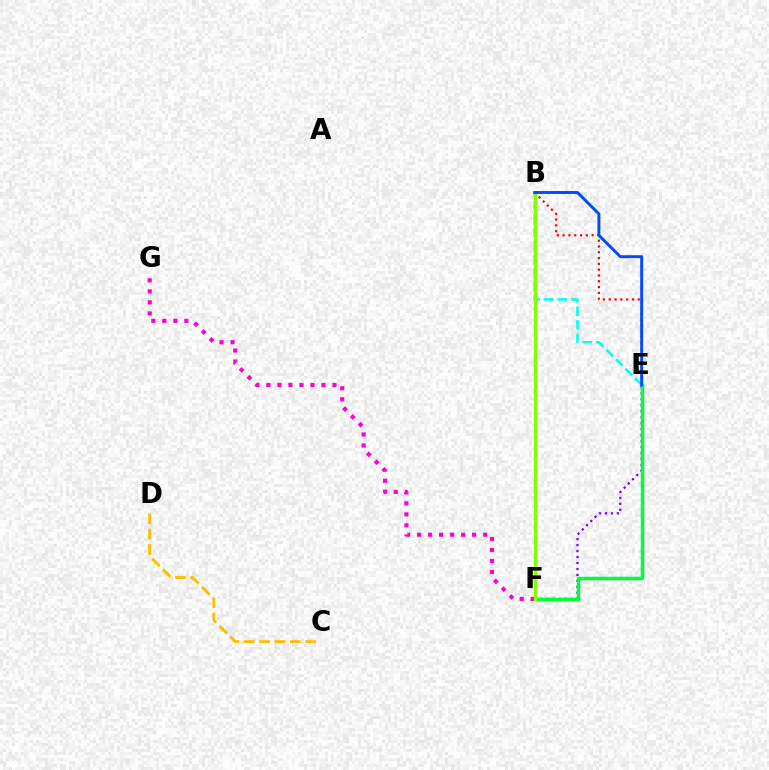{('E', 'F'): [{'color': '#7200ff', 'line_style': 'dotted', 'thickness': 1.62}, {'color': '#00ff39', 'line_style': 'solid', 'thickness': 2.51}], ('B', 'E'): [{'color': '#ff0000', 'line_style': 'dotted', 'thickness': 1.58}, {'color': '#00fff6', 'line_style': 'dashed', 'thickness': 1.83}, {'color': '#004bff', 'line_style': 'solid', 'thickness': 2.11}], ('F', 'G'): [{'color': '#ff00cf', 'line_style': 'dotted', 'thickness': 2.99}], ('B', 'F'): [{'color': '#84ff00', 'line_style': 'solid', 'thickness': 2.37}], ('C', 'D'): [{'color': '#ffbd00', 'line_style': 'dashed', 'thickness': 2.09}]}